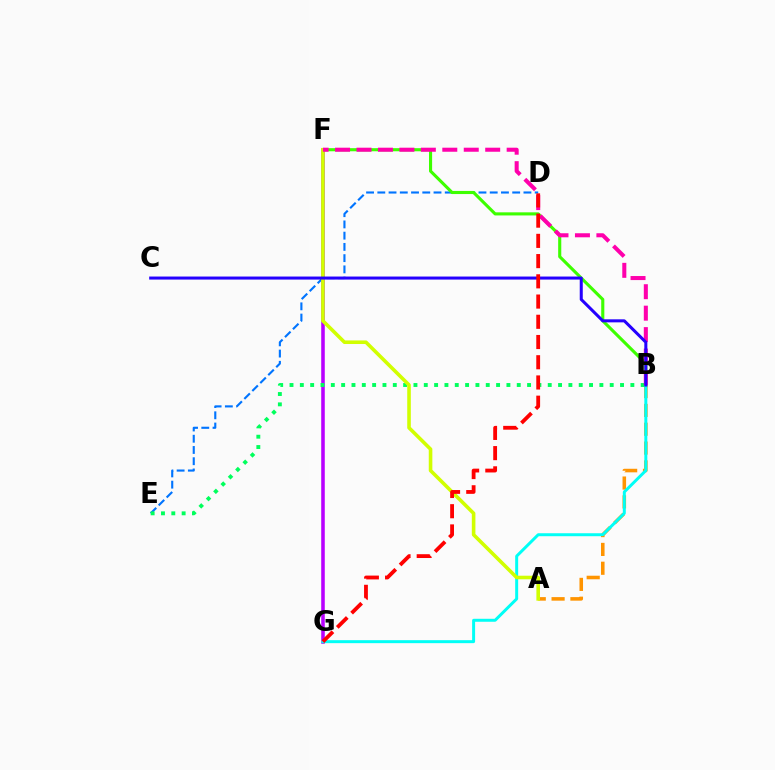{('D', 'E'): [{'color': '#0074ff', 'line_style': 'dashed', 'thickness': 1.53}], ('B', 'F'): [{'color': '#3dff00', 'line_style': 'solid', 'thickness': 2.24}, {'color': '#ff00ac', 'line_style': 'dashed', 'thickness': 2.91}], ('A', 'B'): [{'color': '#ff9400', 'line_style': 'dashed', 'thickness': 2.56}], ('F', 'G'): [{'color': '#b900ff', 'line_style': 'solid', 'thickness': 2.56}], ('B', 'E'): [{'color': '#00ff5c', 'line_style': 'dotted', 'thickness': 2.81}], ('B', 'G'): [{'color': '#00fff6', 'line_style': 'solid', 'thickness': 2.14}], ('A', 'F'): [{'color': '#d1ff00', 'line_style': 'solid', 'thickness': 2.58}], ('B', 'C'): [{'color': '#2500ff', 'line_style': 'solid', 'thickness': 2.18}], ('D', 'G'): [{'color': '#ff0000', 'line_style': 'dashed', 'thickness': 2.75}]}